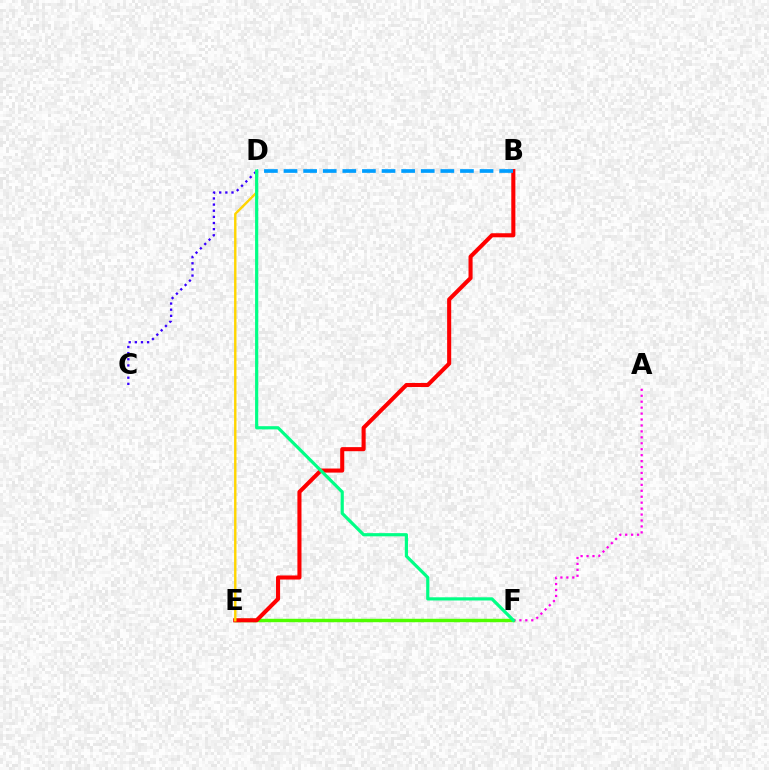{('E', 'F'): [{'color': '#4fff00', 'line_style': 'solid', 'thickness': 2.47}], ('C', 'D'): [{'color': '#3700ff', 'line_style': 'dotted', 'thickness': 1.67}], ('A', 'F'): [{'color': '#ff00ed', 'line_style': 'dotted', 'thickness': 1.61}], ('B', 'E'): [{'color': '#ff0000', 'line_style': 'solid', 'thickness': 2.93}], ('B', 'D'): [{'color': '#009eff', 'line_style': 'dashed', 'thickness': 2.66}], ('D', 'E'): [{'color': '#ffd500', 'line_style': 'solid', 'thickness': 1.73}], ('D', 'F'): [{'color': '#00ff86', 'line_style': 'solid', 'thickness': 2.29}]}